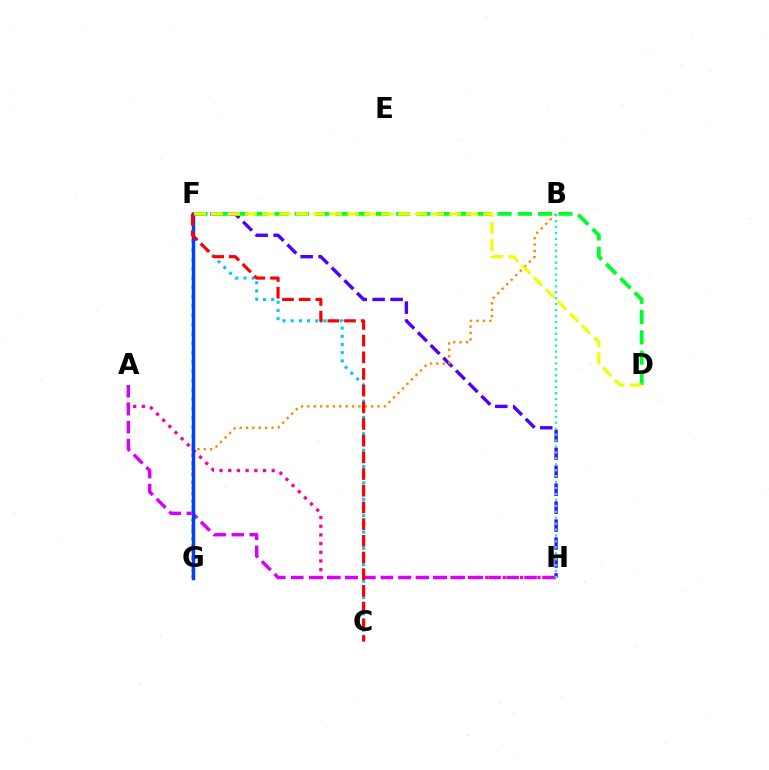{('F', 'H'): [{'color': '#4f00ff', 'line_style': 'dashed', 'thickness': 2.44}], ('A', 'H'): [{'color': '#ff00a0', 'line_style': 'dotted', 'thickness': 2.36}, {'color': '#d600ff', 'line_style': 'dashed', 'thickness': 2.44}], ('F', 'G'): [{'color': '#66ff00', 'line_style': 'dotted', 'thickness': 2.53}, {'color': '#003fff', 'line_style': 'solid', 'thickness': 2.49}], ('C', 'F'): [{'color': '#00c7ff', 'line_style': 'dotted', 'thickness': 2.22}, {'color': '#ff0000', 'line_style': 'dashed', 'thickness': 2.27}], ('D', 'F'): [{'color': '#00ff27', 'line_style': 'dashed', 'thickness': 2.75}, {'color': '#eeff00', 'line_style': 'dashed', 'thickness': 2.31}], ('B', 'G'): [{'color': '#ff8800', 'line_style': 'dotted', 'thickness': 1.73}], ('B', 'H'): [{'color': '#00ffaf', 'line_style': 'dotted', 'thickness': 1.61}]}